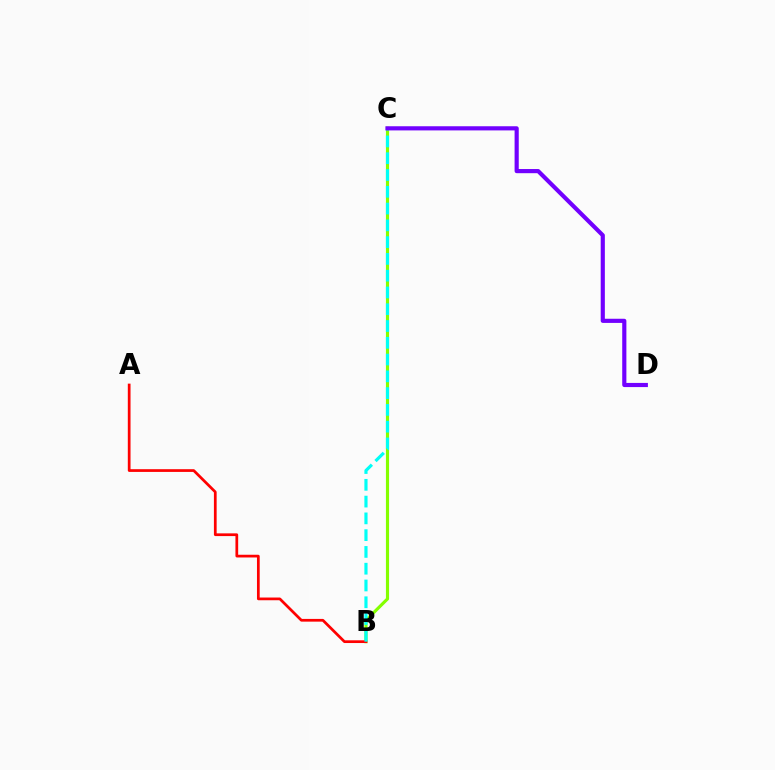{('B', 'C'): [{'color': '#84ff00', 'line_style': 'solid', 'thickness': 2.26}, {'color': '#00fff6', 'line_style': 'dashed', 'thickness': 2.28}], ('A', 'B'): [{'color': '#ff0000', 'line_style': 'solid', 'thickness': 1.96}], ('C', 'D'): [{'color': '#7200ff', 'line_style': 'solid', 'thickness': 2.99}]}